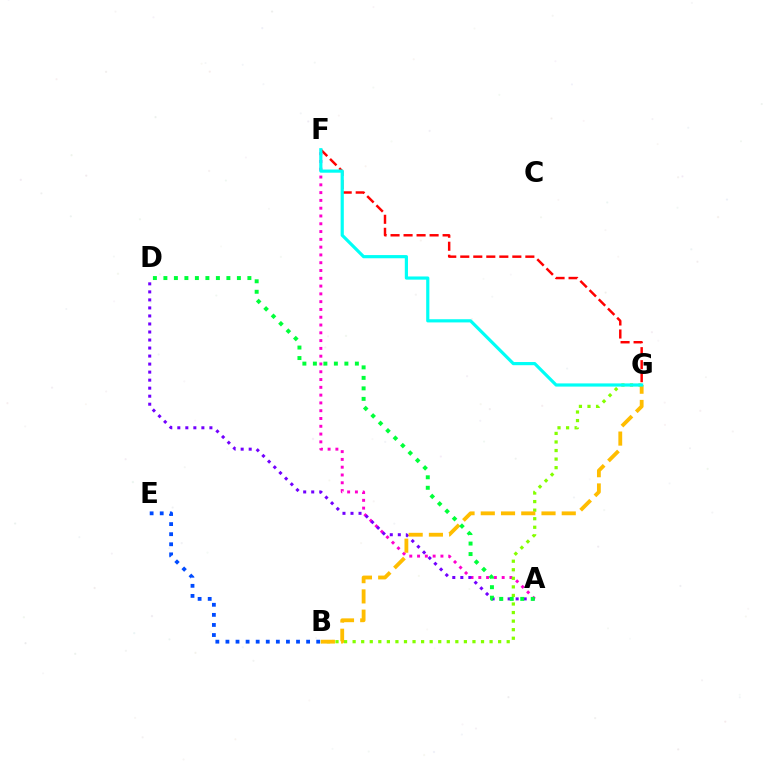{('A', 'F'): [{'color': '#ff00cf', 'line_style': 'dotted', 'thickness': 2.12}], ('B', 'G'): [{'color': '#84ff00', 'line_style': 'dotted', 'thickness': 2.33}, {'color': '#ffbd00', 'line_style': 'dashed', 'thickness': 2.75}], ('B', 'E'): [{'color': '#004bff', 'line_style': 'dotted', 'thickness': 2.74}], ('F', 'G'): [{'color': '#ff0000', 'line_style': 'dashed', 'thickness': 1.77}, {'color': '#00fff6', 'line_style': 'solid', 'thickness': 2.29}], ('A', 'D'): [{'color': '#7200ff', 'line_style': 'dotted', 'thickness': 2.18}, {'color': '#00ff39', 'line_style': 'dotted', 'thickness': 2.85}]}